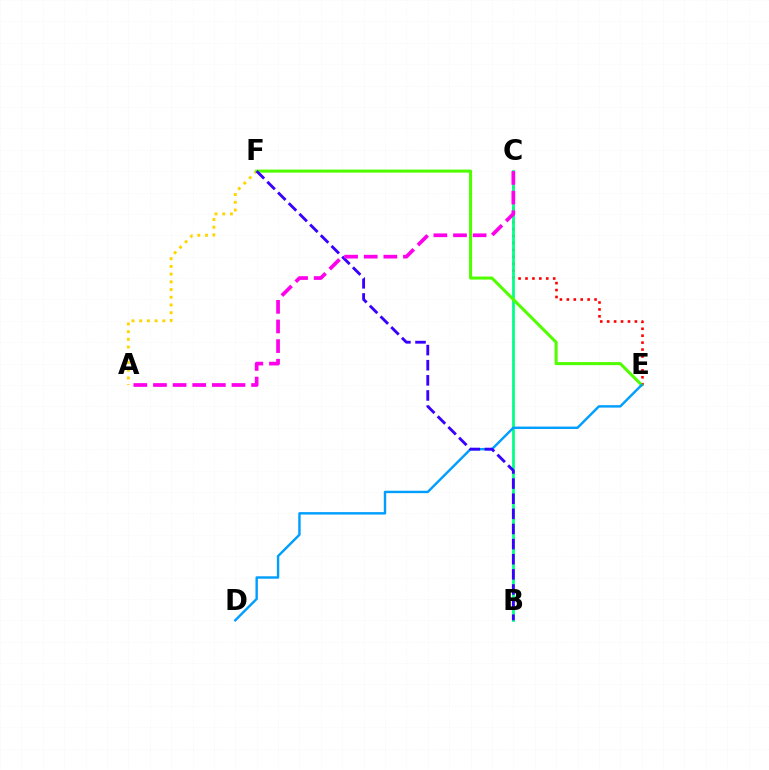{('C', 'E'): [{'color': '#ff0000', 'line_style': 'dotted', 'thickness': 1.88}], ('A', 'F'): [{'color': '#ffd500', 'line_style': 'dotted', 'thickness': 2.1}], ('B', 'C'): [{'color': '#00ff86', 'line_style': 'solid', 'thickness': 1.98}], ('E', 'F'): [{'color': '#4fff00', 'line_style': 'solid', 'thickness': 2.19}], ('D', 'E'): [{'color': '#009eff', 'line_style': 'solid', 'thickness': 1.74}], ('B', 'F'): [{'color': '#3700ff', 'line_style': 'dashed', 'thickness': 2.05}], ('A', 'C'): [{'color': '#ff00ed', 'line_style': 'dashed', 'thickness': 2.67}]}